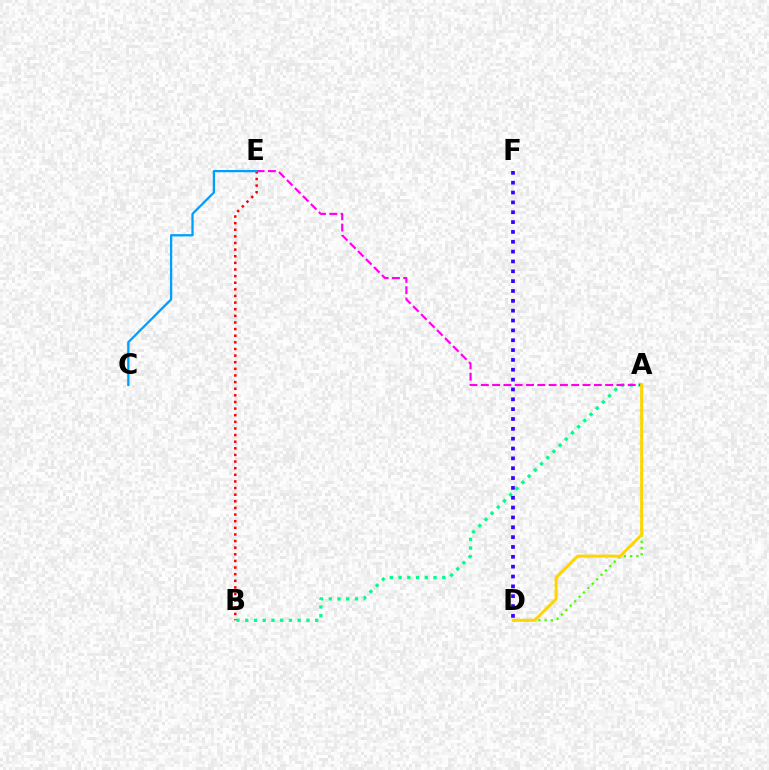{('A', 'B'): [{'color': '#00ff86', 'line_style': 'dotted', 'thickness': 2.38}], ('A', 'E'): [{'color': '#ff00ed', 'line_style': 'dashed', 'thickness': 1.54}], ('B', 'E'): [{'color': '#ff0000', 'line_style': 'dotted', 'thickness': 1.8}], ('A', 'D'): [{'color': '#4fff00', 'line_style': 'dotted', 'thickness': 1.69}, {'color': '#ffd500', 'line_style': 'solid', 'thickness': 2.14}], ('D', 'F'): [{'color': '#3700ff', 'line_style': 'dotted', 'thickness': 2.67}], ('C', 'E'): [{'color': '#009eff', 'line_style': 'solid', 'thickness': 1.63}]}